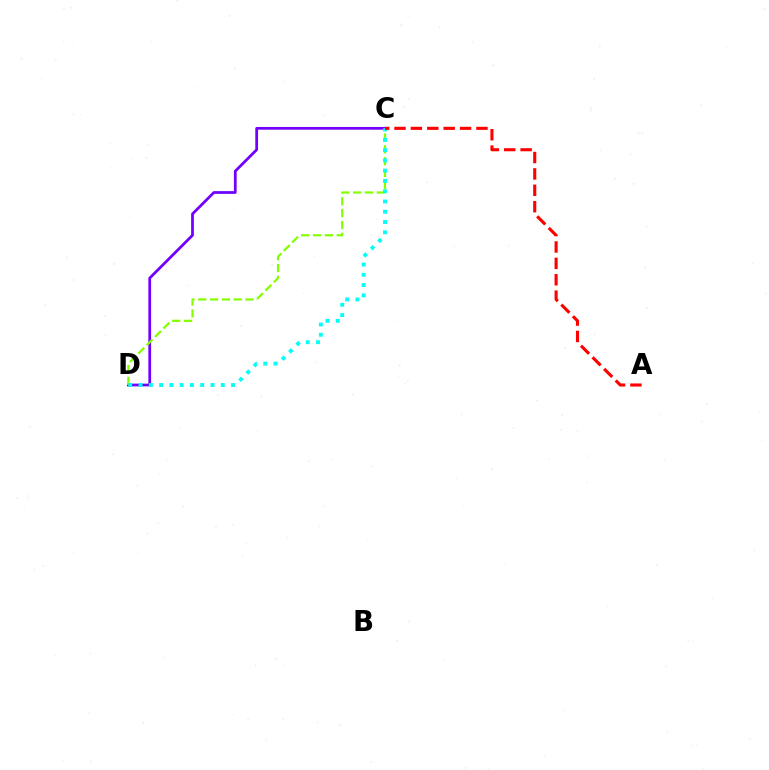{('C', 'D'): [{'color': '#7200ff', 'line_style': 'solid', 'thickness': 1.99}, {'color': '#84ff00', 'line_style': 'dashed', 'thickness': 1.61}, {'color': '#00fff6', 'line_style': 'dotted', 'thickness': 2.79}], ('A', 'C'): [{'color': '#ff0000', 'line_style': 'dashed', 'thickness': 2.23}]}